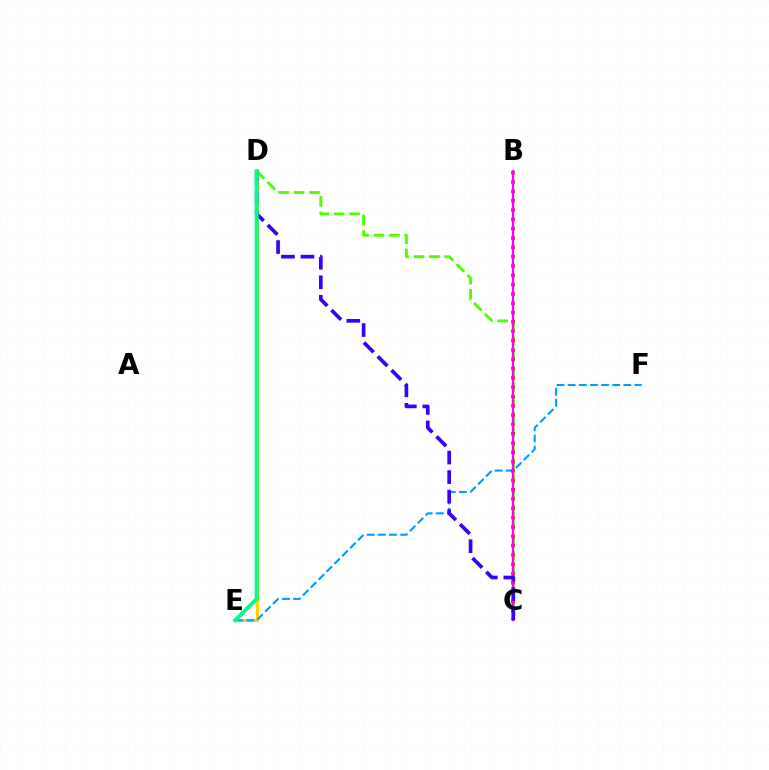{('D', 'E'): [{'color': '#ffd500', 'line_style': 'solid', 'thickness': 2.26}, {'color': '#00ff86', 'line_style': 'solid', 'thickness': 2.86}], ('C', 'D'): [{'color': '#4fff00', 'line_style': 'dashed', 'thickness': 2.08}, {'color': '#3700ff', 'line_style': 'dashed', 'thickness': 2.65}], ('E', 'F'): [{'color': '#009eff', 'line_style': 'dashed', 'thickness': 1.51}], ('B', 'C'): [{'color': '#ff0000', 'line_style': 'dotted', 'thickness': 2.53}, {'color': '#ff00ed', 'line_style': 'solid', 'thickness': 1.64}]}